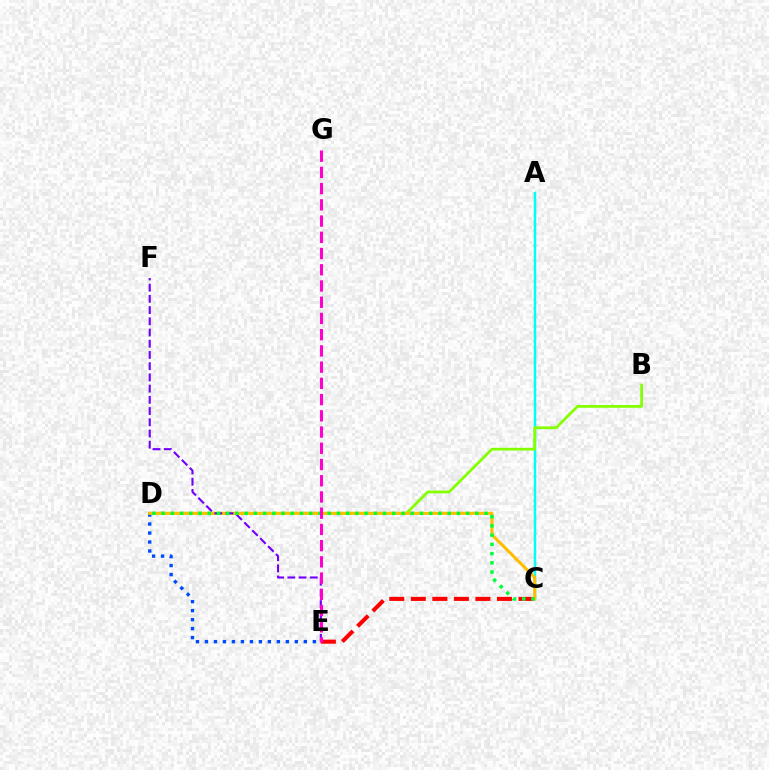{('A', 'C'): [{'color': '#00fff6', 'line_style': 'solid', 'thickness': 1.79}], ('B', 'D'): [{'color': '#84ff00', 'line_style': 'solid', 'thickness': 1.98}], ('C', 'E'): [{'color': '#ff0000', 'line_style': 'dashed', 'thickness': 2.93}], ('D', 'E'): [{'color': '#004bff', 'line_style': 'dotted', 'thickness': 2.44}], ('C', 'D'): [{'color': '#ffbd00', 'line_style': 'solid', 'thickness': 2.2}, {'color': '#00ff39', 'line_style': 'dotted', 'thickness': 2.51}], ('E', 'F'): [{'color': '#7200ff', 'line_style': 'dashed', 'thickness': 1.52}], ('E', 'G'): [{'color': '#ff00cf', 'line_style': 'dashed', 'thickness': 2.2}]}